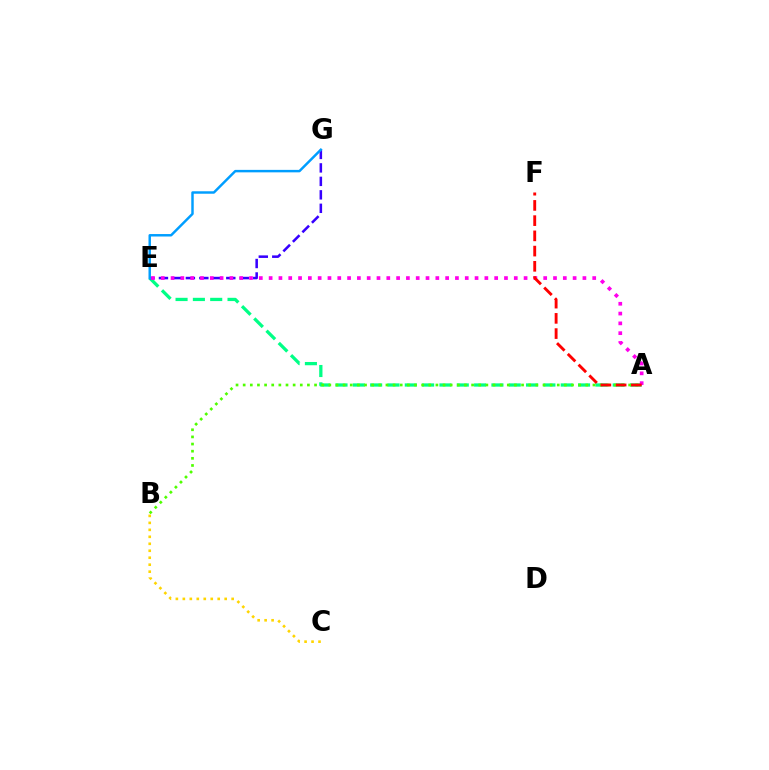{('A', 'E'): [{'color': '#00ff86', 'line_style': 'dashed', 'thickness': 2.35}, {'color': '#ff00ed', 'line_style': 'dotted', 'thickness': 2.66}], ('E', 'G'): [{'color': '#3700ff', 'line_style': 'dashed', 'thickness': 1.83}, {'color': '#009eff', 'line_style': 'solid', 'thickness': 1.77}], ('A', 'B'): [{'color': '#4fff00', 'line_style': 'dotted', 'thickness': 1.94}], ('A', 'F'): [{'color': '#ff0000', 'line_style': 'dashed', 'thickness': 2.07}], ('B', 'C'): [{'color': '#ffd500', 'line_style': 'dotted', 'thickness': 1.89}]}